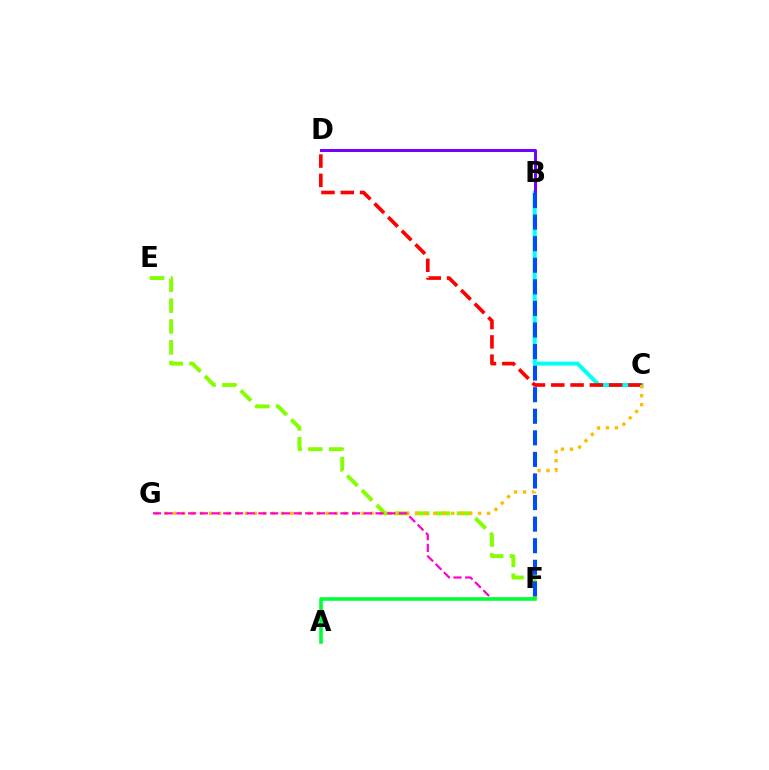{('B', 'C'): [{'color': '#00fff6', 'line_style': 'solid', 'thickness': 2.88}], ('C', 'D'): [{'color': '#ff0000', 'line_style': 'dashed', 'thickness': 2.62}], ('E', 'F'): [{'color': '#84ff00', 'line_style': 'dashed', 'thickness': 2.83}], ('C', 'G'): [{'color': '#ffbd00', 'line_style': 'dotted', 'thickness': 2.44}], ('F', 'G'): [{'color': '#ff00cf', 'line_style': 'dashed', 'thickness': 1.59}], ('B', 'D'): [{'color': '#7200ff', 'line_style': 'solid', 'thickness': 2.14}], ('A', 'F'): [{'color': '#00ff39', 'line_style': 'solid', 'thickness': 2.6}], ('B', 'F'): [{'color': '#004bff', 'line_style': 'dashed', 'thickness': 2.93}]}